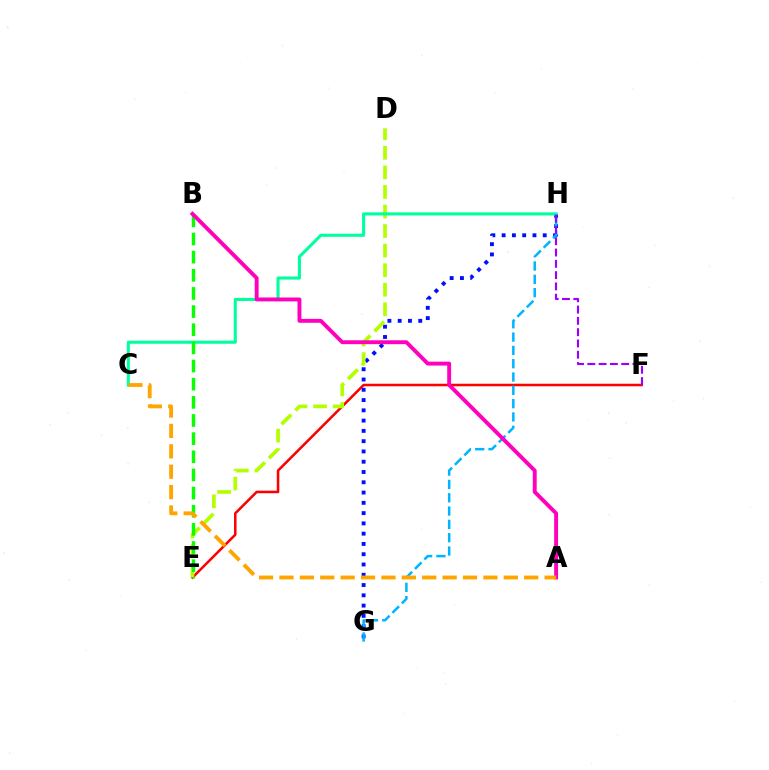{('E', 'F'): [{'color': '#ff0000', 'line_style': 'solid', 'thickness': 1.83}], ('G', 'H'): [{'color': '#0010ff', 'line_style': 'dotted', 'thickness': 2.79}, {'color': '#00b5ff', 'line_style': 'dashed', 'thickness': 1.81}], ('D', 'E'): [{'color': '#b3ff00', 'line_style': 'dashed', 'thickness': 2.66}], ('C', 'H'): [{'color': '#00ff9d', 'line_style': 'solid', 'thickness': 2.22}], ('B', 'E'): [{'color': '#08ff00', 'line_style': 'dashed', 'thickness': 2.47}], ('A', 'B'): [{'color': '#ff00bd', 'line_style': 'solid', 'thickness': 2.8}], ('A', 'C'): [{'color': '#ffa500', 'line_style': 'dashed', 'thickness': 2.77}], ('F', 'H'): [{'color': '#9b00ff', 'line_style': 'dashed', 'thickness': 1.53}]}